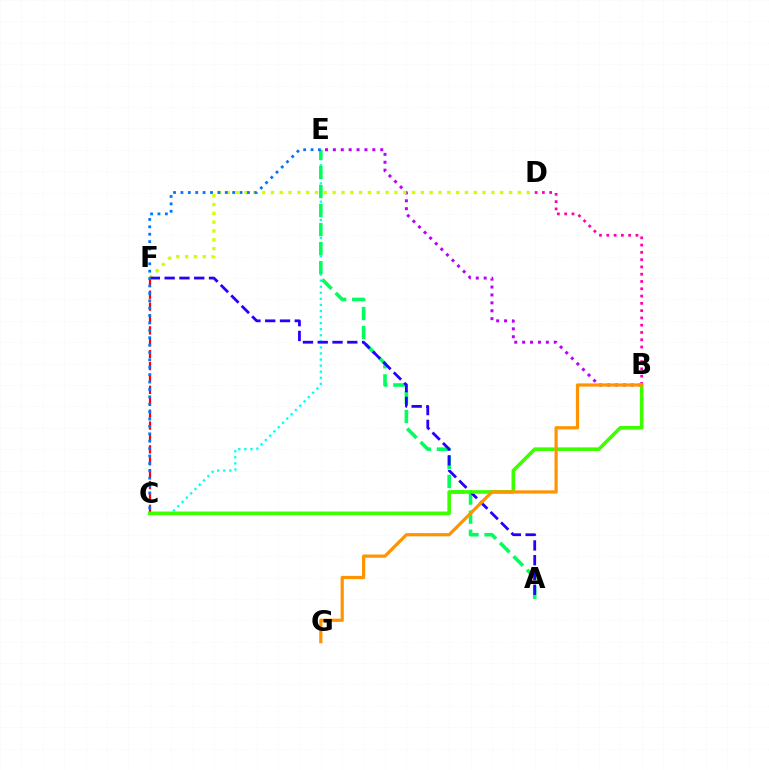{('C', 'E'): [{'color': '#00fff6', 'line_style': 'dotted', 'thickness': 1.65}, {'color': '#0074ff', 'line_style': 'dotted', 'thickness': 2.01}], ('B', 'E'): [{'color': '#b900ff', 'line_style': 'dotted', 'thickness': 2.15}], ('D', 'F'): [{'color': '#d1ff00', 'line_style': 'dotted', 'thickness': 2.4}], ('A', 'E'): [{'color': '#00ff5c', 'line_style': 'dashed', 'thickness': 2.59}], ('B', 'D'): [{'color': '#ff00ac', 'line_style': 'dotted', 'thickness': 1.98}], ('C', 'F'): [{'color': '#ff0000', 'line_style': 'dashed', 'thickness': 1.62}], ('A', 'F'): [{'color': '#2500ff', 'line_style': 'dashed', 'thickness': 2.01}], ('B', 'C'): [{'color': '#3dff00', 'line_style': 'solid', 'thickness': 2.59}], ('B', 'G'): [{'color': '#ff9400', 'line_style': 'solid', 'thickness': 2.31}]}